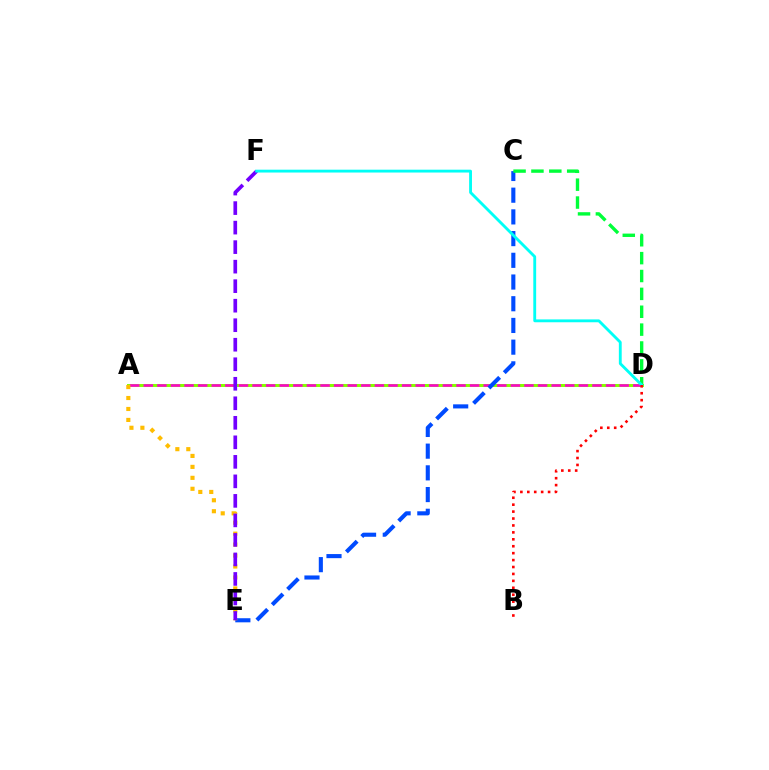{('A', 'D'): [{'color': '#84ff00', 'line_style': 'solid', 'thickness': 2.14}, {'color': '#ff00cf', 'line_style': 'dashed', 'thickness': 1.85}], ('C', 'E'): [{'color': '#004bff', 'line_style': 'dashed', 'thickness': 2.95}], ('A', 'E'): [{'color': '#ffbd00', 'line_style': 'dotted', 'thickness': 2.98}], ('E', 'F'): [{'color': '#7200ff', 'line_style': 'dashed', 'thickness': 2.65}], ('C', 'D'): [{'color': '#00ff39', 'line_style': 'dashed', 'thickness': 2.43}], ('D', 'F'): [{'color': '#00fff6', 'line_style': 'solid', 'thickness': 2.05}], ('B', 'D'): [{'color': '#ff0000', 'line_style': 'dotted', 'thickness': 1.88}]}